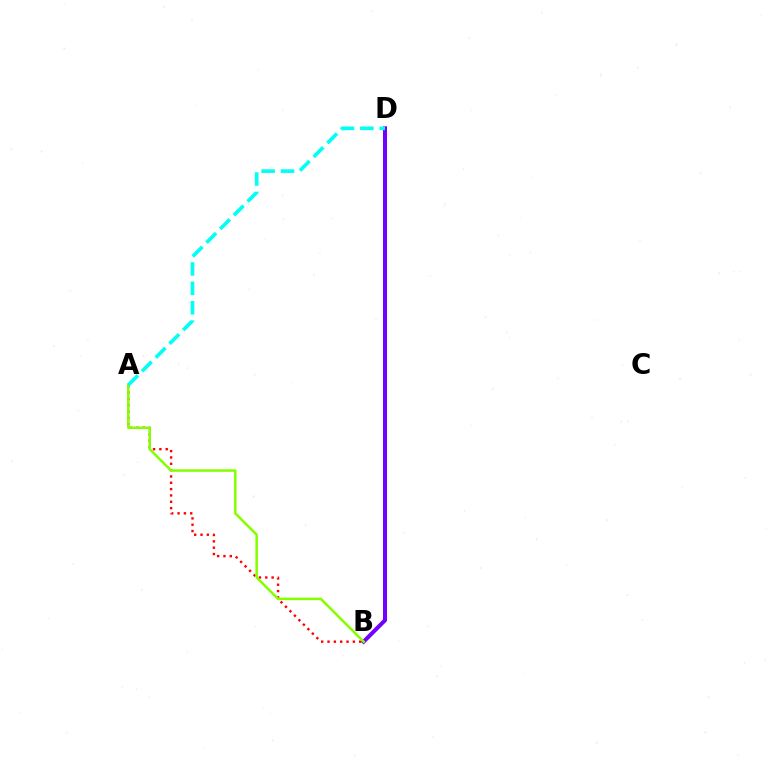{('B', 'D'): [{'color': '#7200ff', 'line_style': 'solid', 'thickness': 2.9}], ('A', 'B'): [{'color': '#ff0000', 'line_style': 'dotted', 'thickness': 1.72}, {'color': '#84ff00', 'line_style': 'solid', 'thickness': 1.82}], ('A', 'D'): [{'color': '#00fff6', 'line_style': 'dashed', 'thickness': 2.64}]}